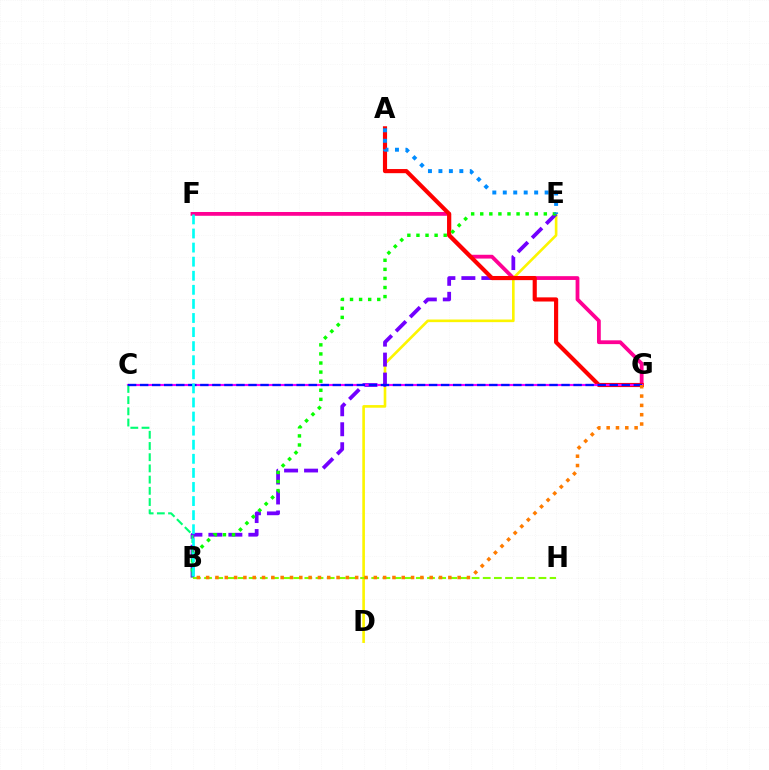{('D', 'E'): [{'color': '#fcf500', 'line_style': 'solid', 'thickness': 1.89}], ('B', 'E'): [{'color': '#7200ff', 'line_style': 'dashed', 'thickness': 2.71}, {'color': '#08ff00', 'line_style': 'dotted', 'thickness': 2.47}], ('B', 'H'): [{'color': '#84ff00', 'line_style': 'dashed', 'thickness': 1.51}], ('F', 'G'): [{'color': '#ff0094', 'line_style': 'solid', 'thickness': 2.73}], ('A', 'G'): [{'color': '#ff0000', 'line_style': 'solid', 'thickness': 2.98}], ('C', 'G'): [{'color': '#ee00ff', 'line_style': 'solid', 'thickness': 1.56}, {'color': '#0010ff', 'line_style': 'dashed', 'thickness': 1.64}], ('B', 'C'): [{'color': '#00ff74', 'line_style': 'dashed', 'thickness': 1.52}], ('B', 'F'): [{'color': '#00fff6', 'line_style': 'dashed', 'thickness': 1.91}], ('B', 'G'): [{'color': '#ff7c00', 'line_style': 'dotted', 'thickness': 2.53}], ('A', 'E'): [{'color': '#008cff', 'line_style': 'dotted', 'thickness': 2.84}]}